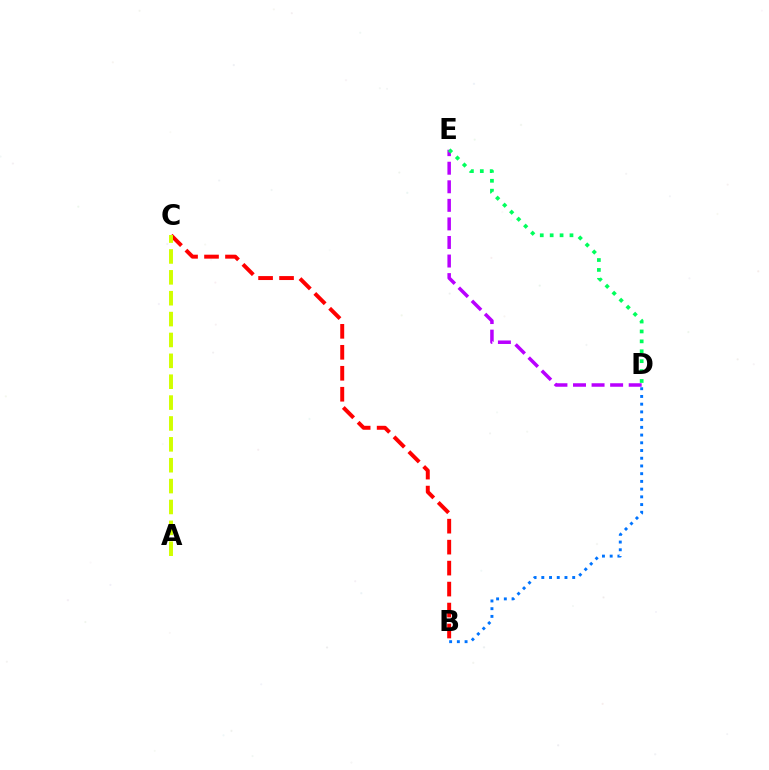{('B', 'C'): [{'color': '#ff0000', 'line_style': 'dashed', 'thickness': 2.85}], ('A', 'C'): [{'color': '#d1ff00', 'line_style': 'dashed', 'thickness': 2.84}], ('D', 'E'): [{'color': '#b900ff', 'line_style': 'dashed', 'thickness': 2.52}, {'color': '#00ff5c', 'line_style': 'dotted', 'thickness': 2.69}], ('B', 'D'): [{'color': '#0074ff', 'line_style': 'dotted', 'thickness': 2.1}]}